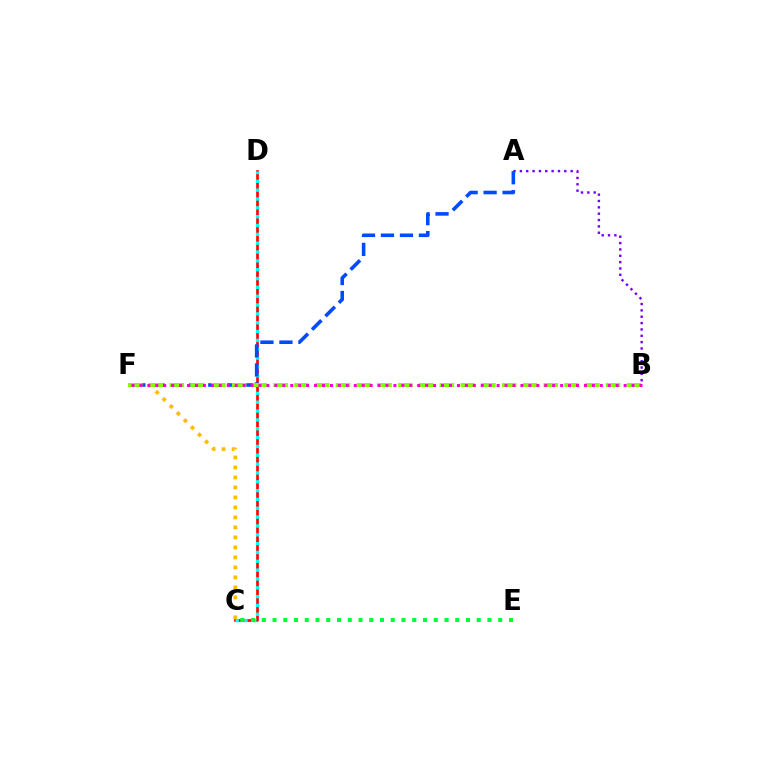{('A', 'B'): [{'color': '#7200ff', 'line_style': 'dotted', 'thickness': 1.72}], ('C', 'F'): [{'color': '#ffbd00', 'line_style': 'dotted', 'thickness': 2.72}], ('C', 'D'): [{'color': '#ff0000', 'line_style': 'solid', 'thickness': 1.91}, {'color': '#00fff6', 'line_style': 'dotted', 'thickness': 2.4}], ('A', 'F'): [{'color': '#004bff', 'line_style': 'dashed', 'thickness': 2.58}], ('C', 'E'): [{'color': '#00ff39', 'line_style': 'dotted', 'thickness': 2.92}], ('B', 'F'): [{'color': '#84ff00', 'line_style': 'dashed', 'thickness': 2.82}, {'color': '#ff00cf', 'line_style': 'dotted', 'thickness': 2.16}]}